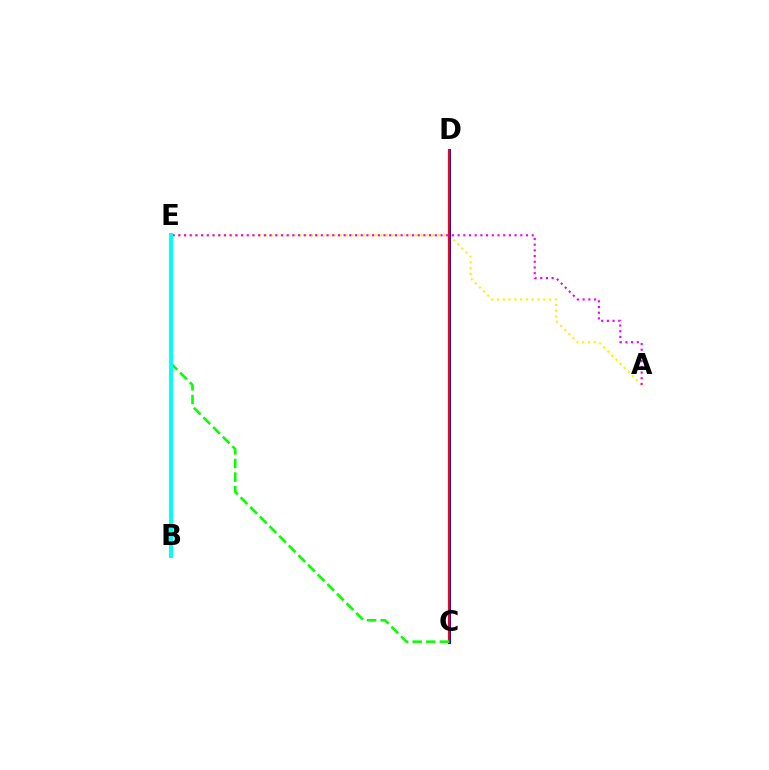{('A', 'E'): [{'color': '#fcf500', 'line_style': 'dotted', 'thickness': 1.57}, {'color': '#ee00ff', 'line_style': 'dotted', 'thickness': 1.55}], ('C', 'D'): [{'color': '#0010ff', 'line_style': 'solid', 'thickness': 2.17}, {'color': '#ff0000', 'line_style': 'solid', 'thickness': 1.56}], ('C', 'E'): [{'color': '#08ff00', 'line_style': 'dashed', 'thickness': 1.85}], ('B', 'E'): [{'color': '#00fff6', 'line_style': 'solid', 'thickness': 2.86}]}